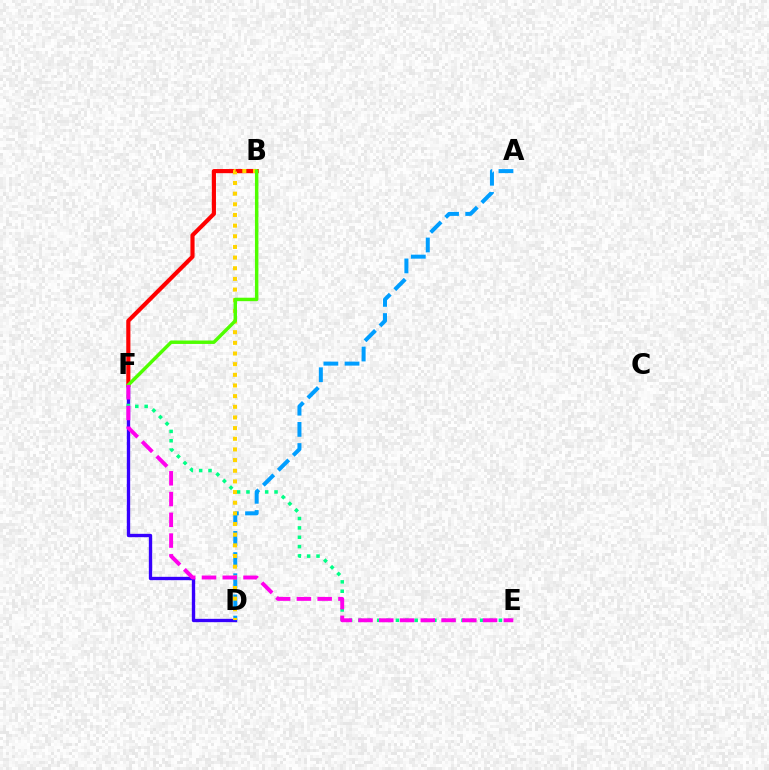{('D', 'F'): [{'color': '#3700ff', 'line_style': 'solid', 'thickness': 2.4}], ('B', 'F'): [{'color': '#ff0000', 'line_style': 'solid', 'thickness': 2.98}, {'color': '#4fff00', 'line_style': 'solid', 'thickness': 2.48}], ('E', 'F'): [{'color': '#00ff86', 'line_style': 'dotted', 'thickness': 2.54}, {'color': '#ff00ed', 'line_style': 'dashed', 'thickness': 2.82}], ('A', 'D'): [{'color': '#009eff', 'line_style': 'dashed', 'thickness': 2.88}], ('B', 'D'): [{'color': '#ffd500', 'line_style': 'dotted', 'thickness': 2.9}]}